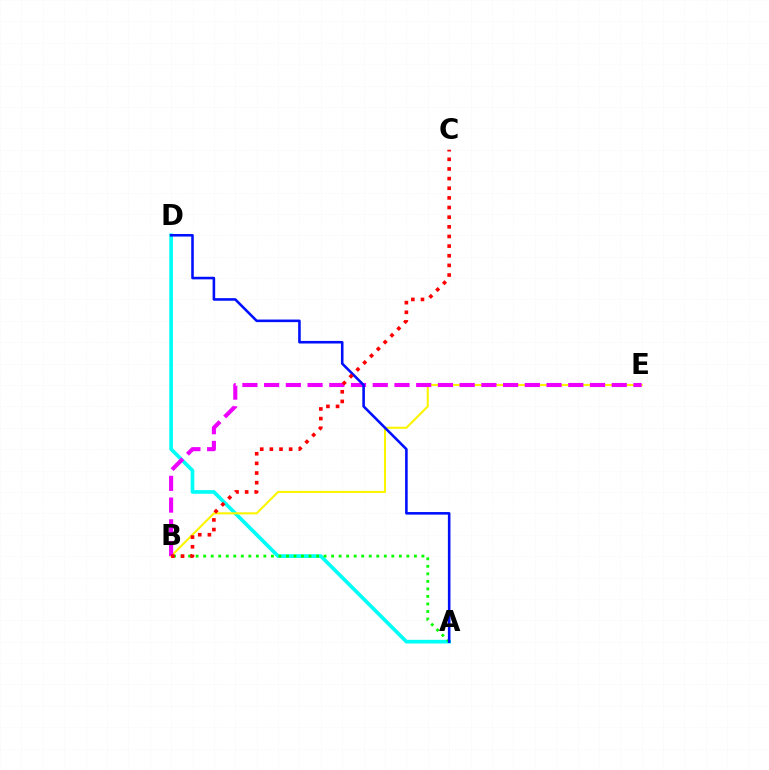{('A', 'D'): [{'color': '#00fff6', 'line_style': 'solid', 'thickness': 2.64}, {'color': '#0010ff', 'line_style': 'solid', 'thickness': 1.86}], ('A', 'B'): [{'color': '#08ff00', 'line_style': 'dotted', 'thickness': 2.04}], ('B', 'E'): [{'color': '#fcf500', 'line_style': 'solid', 'thickness': 1.51}, {'color': '#ee00ff', 'line_style': 'dashed', 'thickness': 2.95}], ('B', 'C'): [{'color': '#ff0000', 'line_style': 'dotted', 'thickness': 2.62}]}